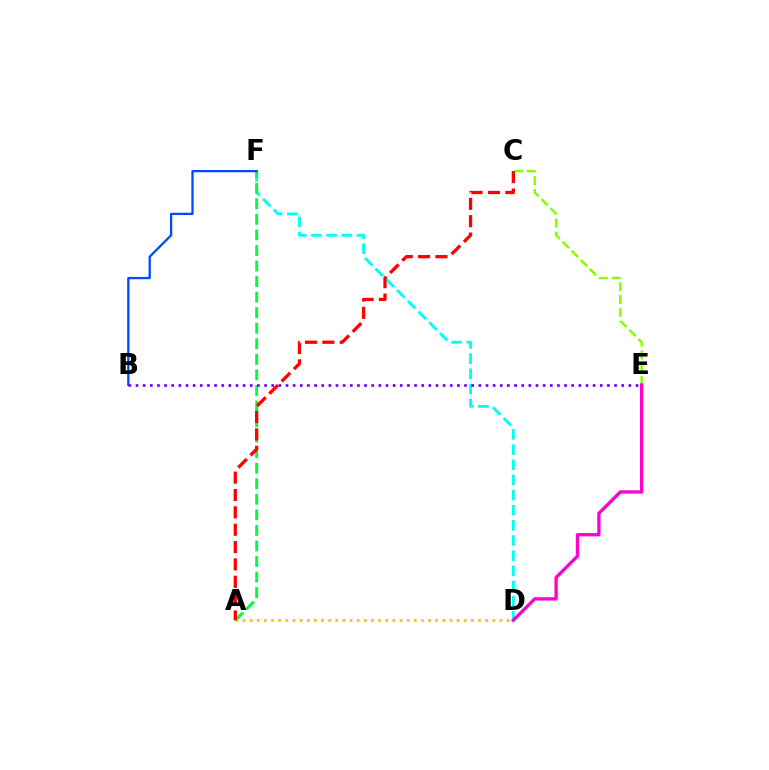{('D', 'F'): [{'color': '#00fff6', 'line_style': 'dashed', 'thickness': 2.06}], ('C', 'E'): [{'color': '#84ff00', 'line_style': 'dashed', 'thickness': 1.74}], ('A', 'F'): [{'color': '#00ff39', 'line_style': 'dashed', 'thickness': 2.11}], ('D', 'E'): [{'color': '#ff00cf', 'line_style': 'solid', 'thickness': 2.39}], ('B', 'F'): [{'color': '#004bff', 'line_style': 'solid', 'thickness': 1.65}], ('B', 'E'): [{'color': '#7200ff', 'line_style': 'dotted', 'thickness': 1.94}], ('A', 'D'): [{'color': '#ffbd00', 'line_style': 'dotted', 'thickness': 1.94}], ('A', 'C'): [{'color': '#ff0000', 'line_style': 'dashed', 'thickness': 2.36}]}